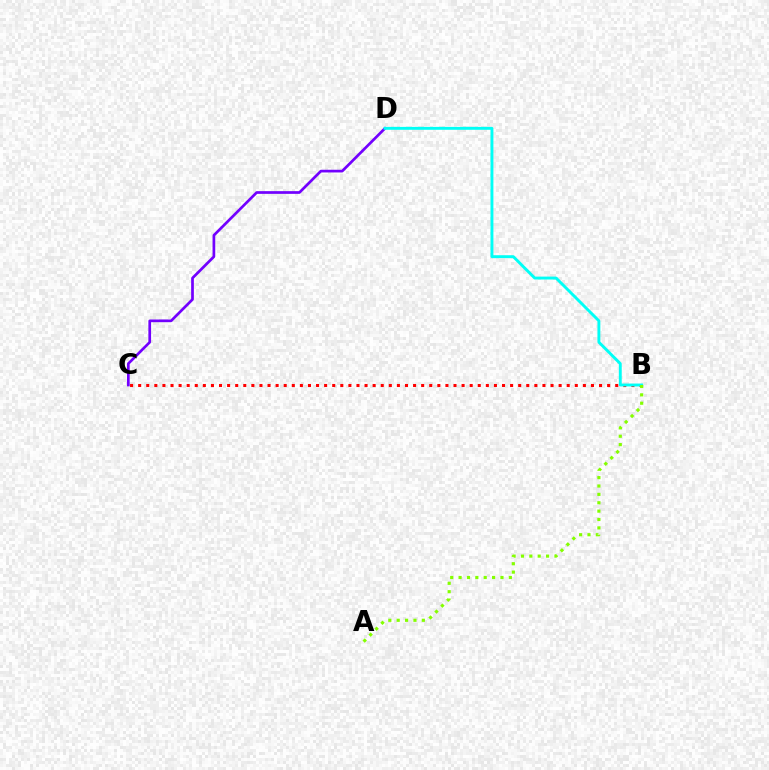{('C', 'D'): [{'color': '#7200ff', 'line_style': 'solid', 'thickness': 1.94}], ('B', 'C'): [{'color': '#ff0000', 'line_style': 'dotted', 'thickness': 2.2}], ('B', 'D'): [{'color': '#00fff6', 'line_style': 'solid', 'thickness': 2.09}], ('A', 'B'): [{'color': '#84ff00', 'line_style': 'dotted', 'thickness': 2.28}]}